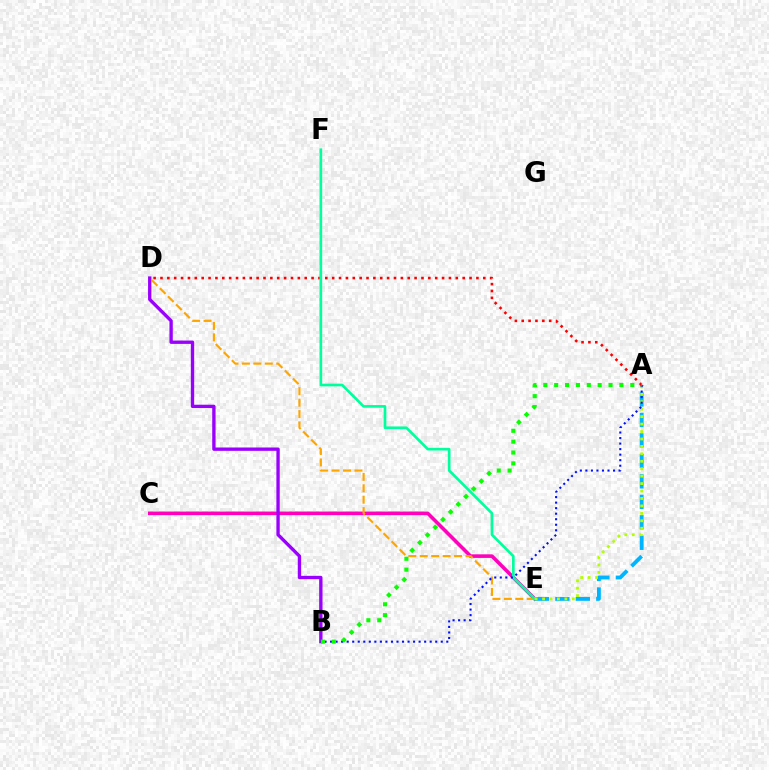{('C', 'E'): [{'color': '#ff00bd', 'line_style': 'solid', 'thickness': 2.59}], ('A', 'E'): [{'color': '#00b5ff', 'line_style': 'dashed', 'thickness': 2.78}, {'color': '#b3ff00', 'line_style': 'dotted', 'thickness': 2.02}], ('D', 'E'): [{'color': '#ffa500', 'line_style': 'dashed', 'thickness': 1.55}], ('A', 'D'): [{'color': '#ff0000', 'line_style': 'dotted', 'thickness': 1.87}], ('E', 'F'): [{'color': '#00ff9d', 'line_style': 'solid', 'thickness': 1.92}], ('B', 'D'): [{'color': '#9b00ff', 'line_style': 'solid', 'thickness': 2.4}], ('A', 'B'): [{'color': '#0010ff', 'line_style': 'dotted', 'thickness': 1.5}, {'color': '#08ff00', 'line_style': 'dotted', 'thickness': 2.95}]}